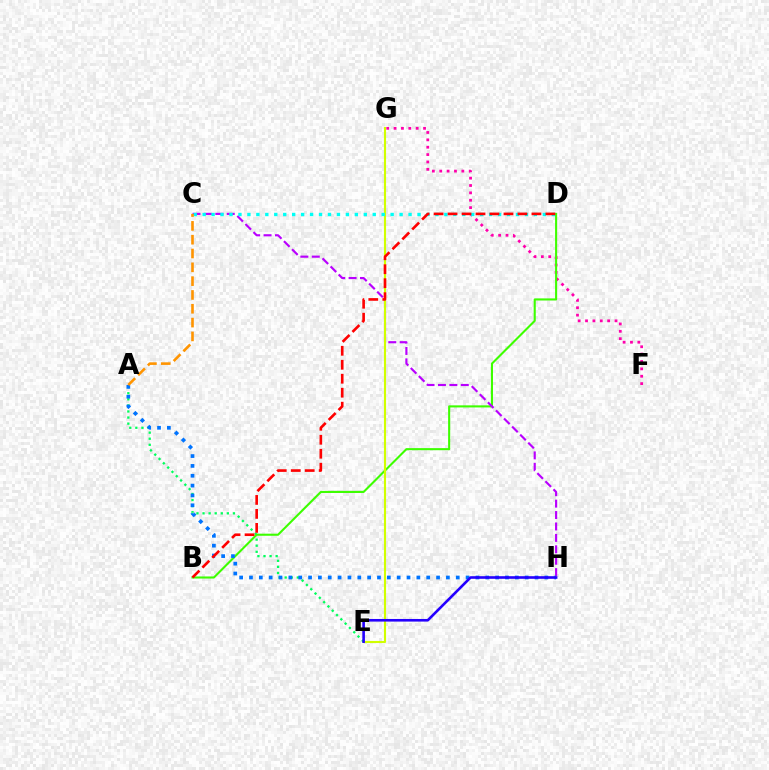{('A', 'E'): [{'color': '#00ff5c', 'line_style': 'dotted', 'thickness': 1.65}], ('F', 'G'): [{'color': '#ff00ac', 'line_style': 'dotted', 'thickness': 2.0}], ('B', 'D'): [{'color': '#3dff00', 'line_style': 'solid', 'thickness': 1.51}, {'color': '#ff0000', 'line_style': 'dashed', 'thickness': 1.9}], ('C', 'H'): [{'color': '#b900ff', 'line_style': 'dashed', 'thickness': 1.55}], ('A', 'H'): [{'color': '#0074ff', 'line_style': 'dotted', 'thickness': 2.68}], ('E', 'G'): [{'color': '#d1ff00', 'line_style': 'solid', 'thickness': 1.52}], ('E', 'H'): [{'color': '#2500ff', 'line_style': 'solid', 'thickness': 1.88}], ('C', 'D'): [{'color': '#00fff6', 'line_style': 'dotted', 'thickness': 2.43}], ('A', 'C'): [{'color': '#ff9400', 'line_style': 'dashed', 'thickness': 1.88}]}